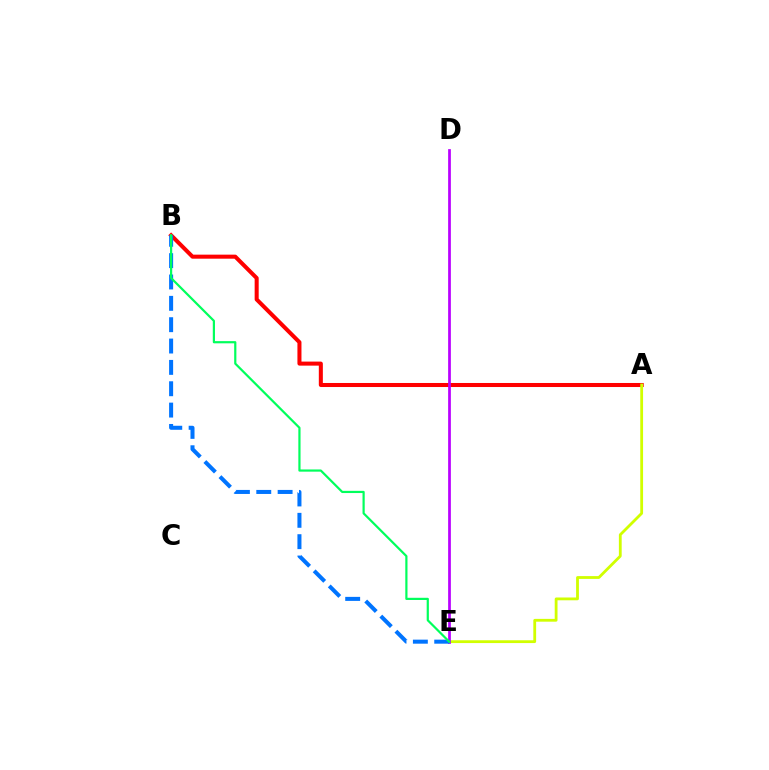{('A', 'B'): [{'color': '#ff0000', 'line_style': 'solid', 'thickness': 2.91}], ('A', 'E'): [{'color': '#d1ff00', 'line_style': 'solid', 'thickness': 2.02}], ('D', 'E'): [{'color': '#b900ff', 'line_style': 'solid', 'thickness': 1.97}], ('B', 'E'): [{'color': '#0074ff', 'line_style': 'dashed', 'thickness': 2.9}, {'color': '#00ff5c', 'line_style': 'solid', 'thickness': 1.58}]}